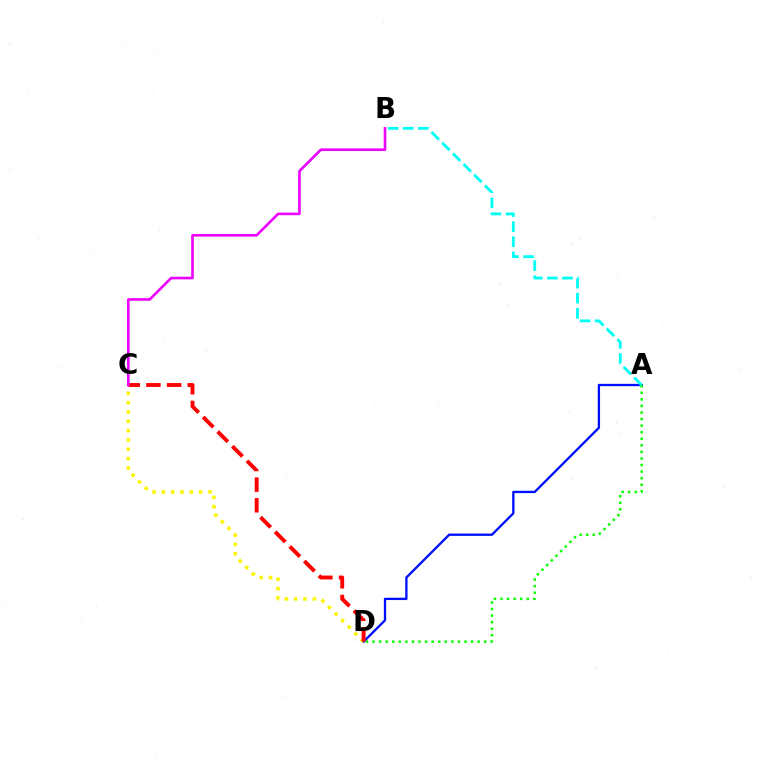{('A', 'D'): [{'color': '#0010ff', 'line_style': 'solid', 'thickness': 1.67}, {'color': '#08ff00', 'line_style': 'dotted', 'thickness': 1.78}], ('A', 'B'): [{'color': '#00fff6', 'line_style': 'dashed', 'thickness': 2.05}], ('C', 'D'): [{'color': '#fcf500', 'line_style': 'dotted', 'thickness': 2.53}, {'color': '#ff0000', 'line_style': 'dashed', 'thickness': 2.81}], ('B', 'C'): [{'color': '#ee00ff', 'line_style': 'solid', 'thickness': 1.89}]}